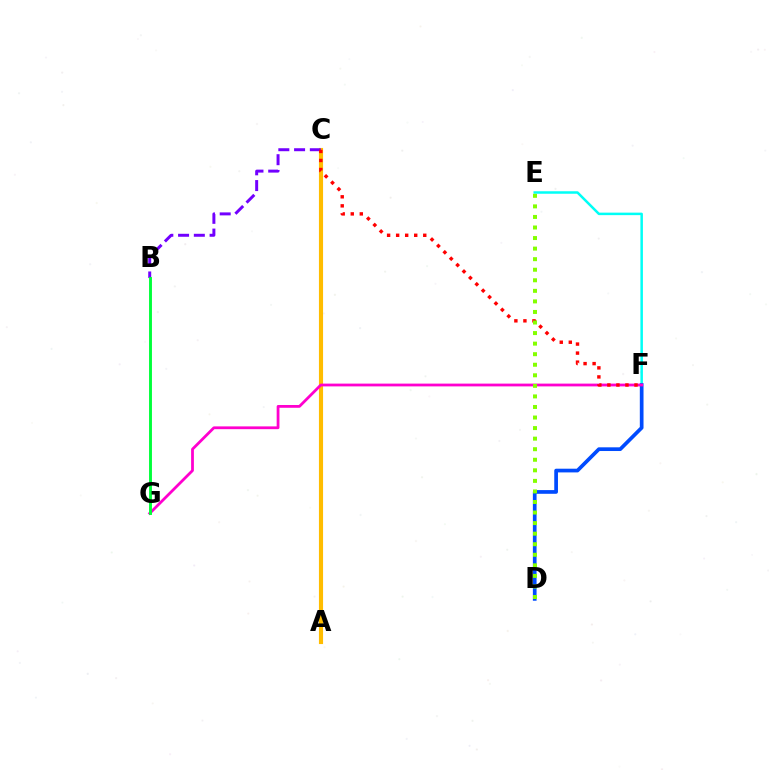{('A', 'C'): [{'color': '#ffbd00', 'line_style': 'solid', 'thickness': 2.97}], ('E', 'F'): [{'color': '#00fff6', 'line_style': 'solid', 'thickness': 1.8}], ('D', 'F'): [{'color': '#004bff', 'line_style': 'solid', 'thickness': 2.67}], ('B', 'C'): [{'color': '#7200ff', 'line_style': 'dashed', 'thickness': 2.14}], ('F', 'G'): [{'color': '#ff00cf', 'line_style': 'solid', 'thickness': 2.0}], ('C', 'F'): [{'color': '#ff0000', 'line_style': 'dotted', 'thickness': 2.46}], ('D', 'E'): [{'color': '#84ff00', 'line_style': 'dotted', 'thickness': 2.87}], ('B', 'G'): [{'color': '#00ff39', 'line_style': 'solid', 'thickness': 2.09}]}